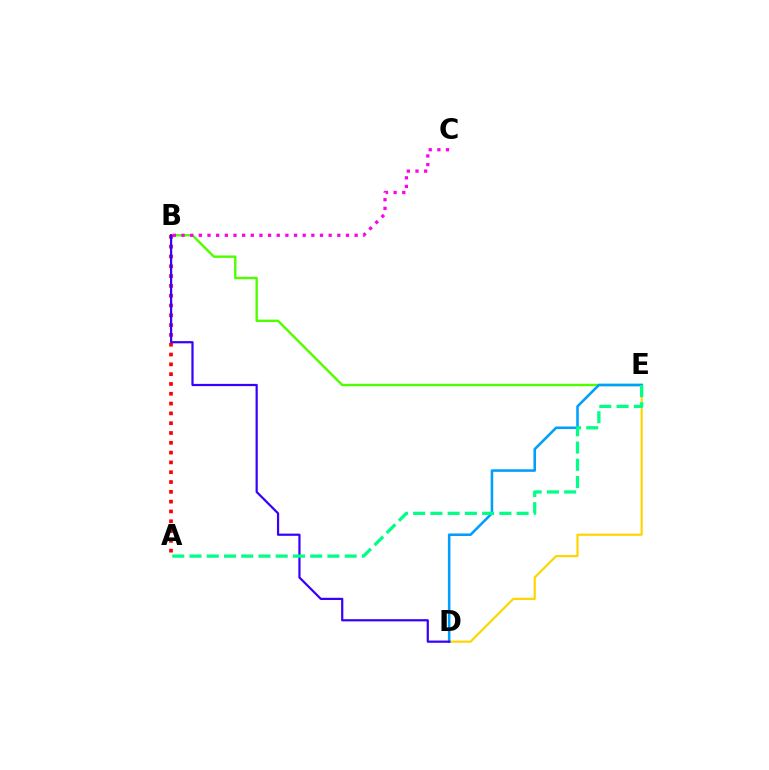{('D', 'E'): [{'color': '#ffd500', 'line_style': 'solid', 'thickness': 1.56}, {'color': '#009eff', 'line_style': 'solid', 'thickness': 1.84}], ('B', 'E'): [{'color': '#4fff00', 'line_style': 'solid', 'thickness': 1.74}], ('A', 'B'): [{'color': '#ff0000', 'line_style': 'dotted', 'thickness': 2.66}], ('B', 'C'): [{'color': '#ff00ed', 'line_style': 'dotted', 'thickness': 2.35}], ('B', 'D'): [{'color': '#3700ff', 'line_style': 'solid', 'thickness': 1.6}], ('A', 'E'): [{'color': '#00ff86', 'line_style': 'dashed', 'thickness': 2.34}]}